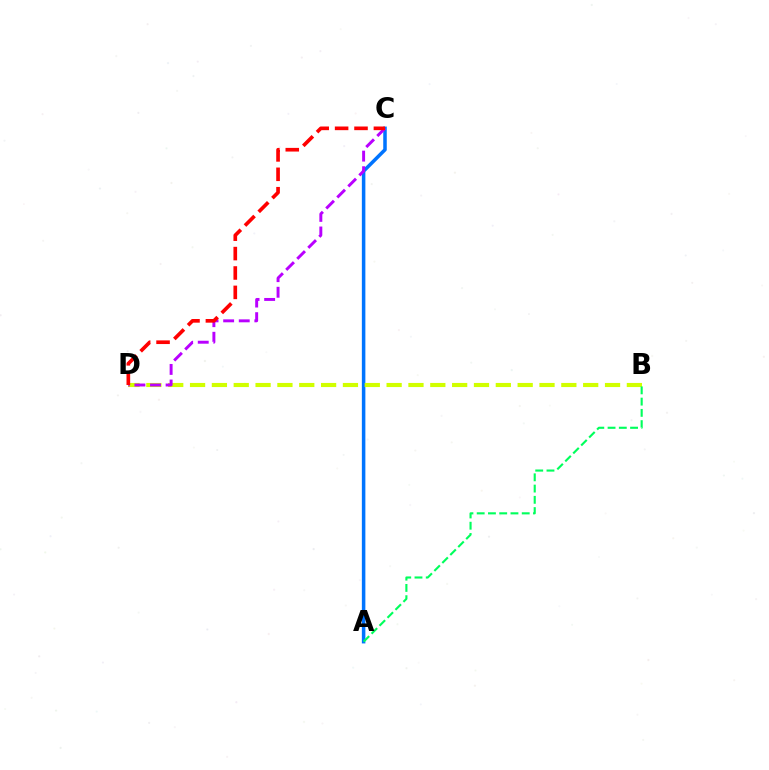{('A', 'C'): [{'color': '#0074ff', 'line_style': 'solid', 'thickness': 2.54}], ('B', 'D'): [{'color': '#d1ff00', 'line_style': 'dashed', 'thickness': 2.97}], ('C', 'D'): [{'color': '#b900ff', 'line_style': 'dashed', 'thickness': 2.12}, {'color': '#ff0000', 'line_style': 'dashed', 'thickness': 2.64}], ('A', 'B'): [{'color': '#00ff5c', 'line_style': 'dashed', 'thickness': 1.53}]}